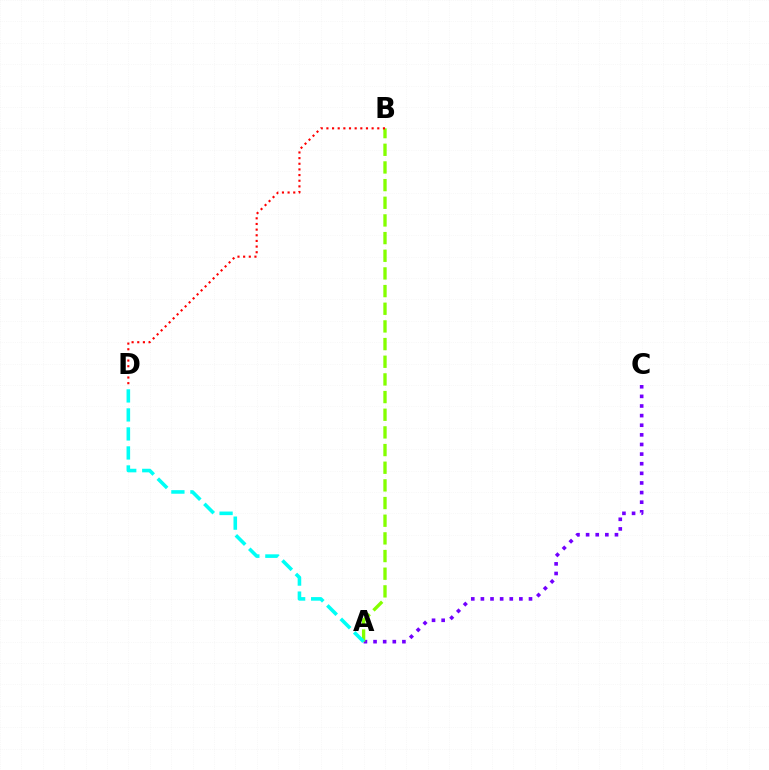{('A', 'C'): [{'color': '#7200ff', 'line_style': 'dotted', 'thickness': 2.61}], ('A', 'B'): [{'color': '#84ff00', 'line_style': 'dashed', 'thickness': 2.4}], ('B', 'D'): [{'color': '#ff0000', 'line_style': 'dotted', 'thickness': 1.54}], ('A', 'D'): [{'color': '#00fff6', 'line_style': 'dashed', 'thickness': 2.58}]}